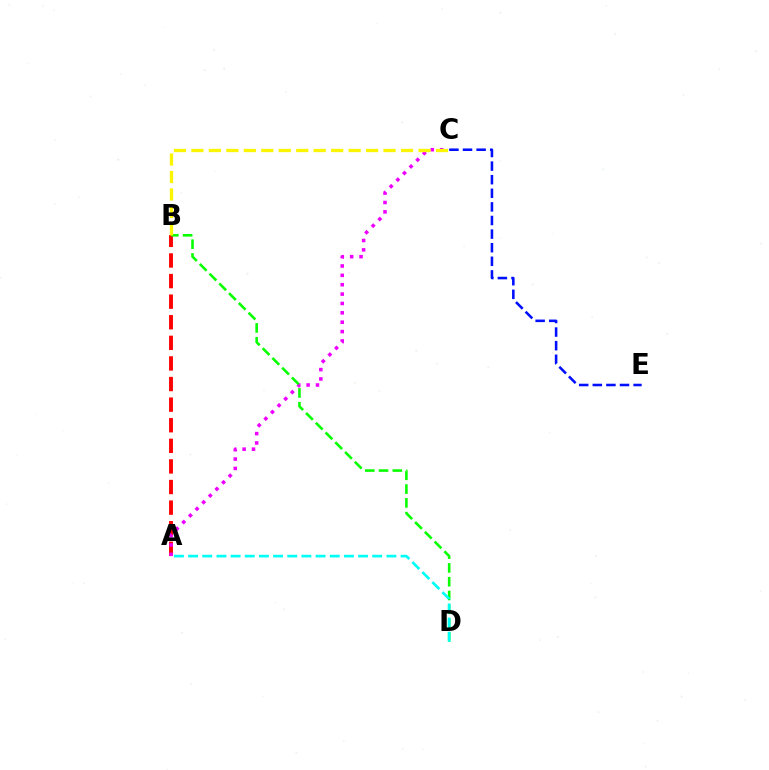{('A', 'B'): [{'color': '#ff0000', 'line_style': 'dashed', 'thickness': 2.8}], ('A', 'C'): [{'color': '#ee00ff', 'line_style': 'dotted', 'thickness': 2.55}], ('B', 'D'): [{'color': '#08ff00', 'line_style': 'dashed', 'thickness': 1.87}], ('B', 'C'): [{'color': '#fcf500', 'line_style': 'dashed', 'thickness': 2.37}], ('C', 'E'): [{'color': '#0010ff', 'line_style': 'dashed', 'thickness': 1.85}], ('A', 'D'): [{'color': '#00fff6', 'line_style': 'dashed', 'thickness': 1.92}]}